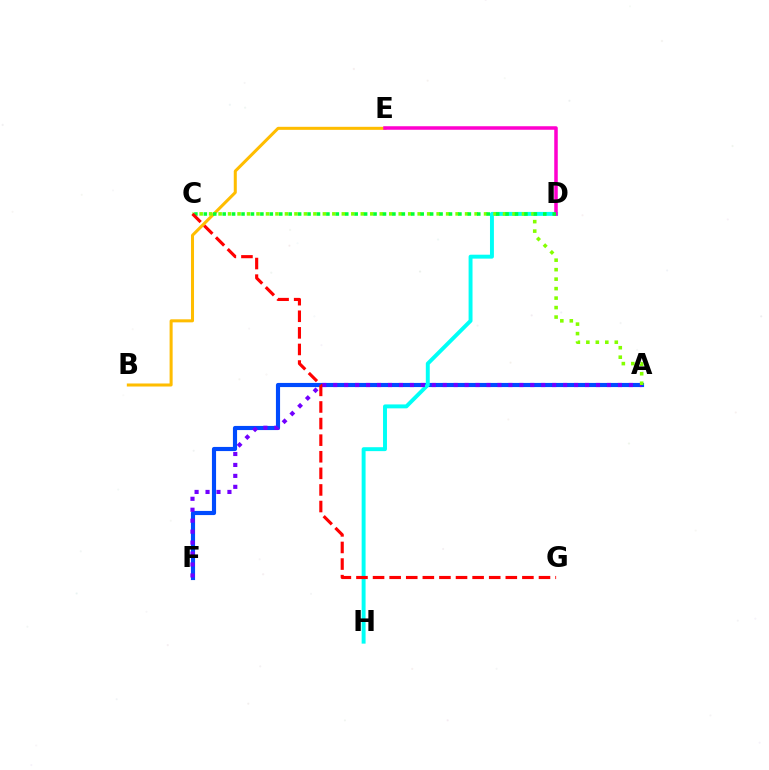{('A', 'F'): [{'color': '#004bff', 'line_style': 'solid', 'thickness': 2.98}, {'color': '#7200ff', 'line_style': 'dotted', 'thickness': 2.97}], ('D', 'H'): [{'color': '#00fff6', 'line_style': 'solid', 'thickness': 2.83}], ('B', 'E'): [{'color': '#ffbd00', 'line_style': 'solid', 'thickness': 2.18}], ('D', 'E'): [{'color': '#ff00cf', 'line_style': 'solid', 'thickness': 2.54}], ('A', 'C'): [{'color': '#84ff00', 'line_style': 'dotted', 'thickness': 2.58}], ('C', 'D'): [{'color': '#00ff39', 'line_style': 'dotted', 'thickness': 2.56}], ('C', 'G'): [{'color': '#ff0000', 'line_style': 'dashed', 'thickness': 2.25}]}